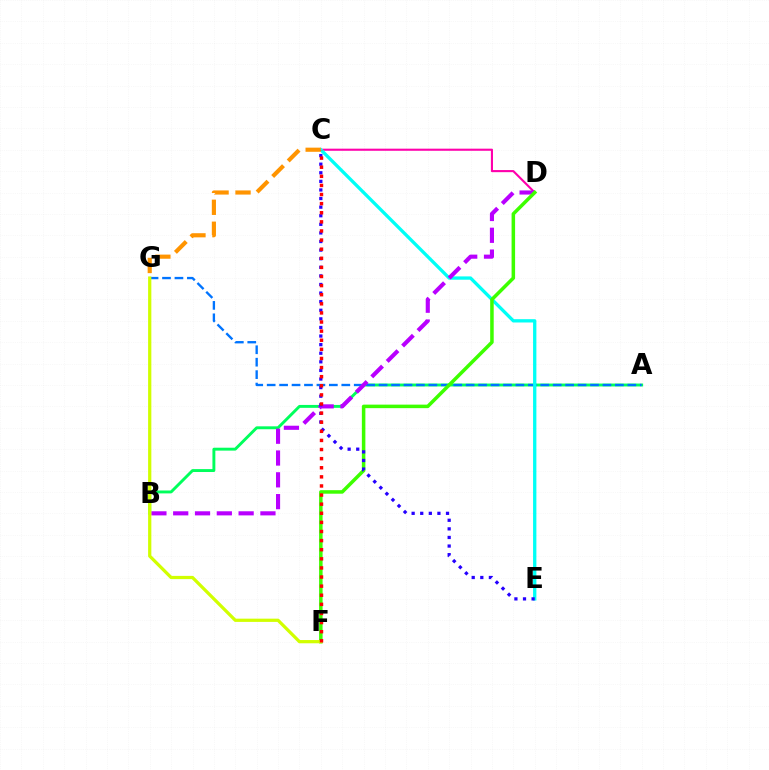{('A', 'B'): [{'color': '#00ff5c', 'line_style': 'solid', 'thickness': 2.09}], ('C', 'D'): [{'color': '#ff00ac', 'line_style': 'solid', 'thickness': 1.52}], ('A', 'G'): [{'color': '#0074ff', 'line_style': 'dashed', 'thickness': 1.69}], ('C', 'E'): [{'color': '#00fff6', 'line_style': 'solid', 'thickness': 2.38}, {'color': '#2500ff', 'line_style': 'dotted', 'thickness': 2.33}], ('B', 'D'): [{'color': '#b900ff', 'line_style': 'dashed', 'thickness': 2.96}], ('D', 'F'): [{'color': '#3dff00', 'line_style': 'solid', 'thickness': 2.53}], ('F', 'G'): [{'color': '#d1ff00', 'line_style': 'solid', 'thickness': 2.33}], ('C', 'G'): [{'color': '#ff9400', 'line_style': 'dashed', 'thickness': 2.98}], ('C', 'F'): [{'color': '#ff0000', 'line_style': 'dotted', 'thickness': 2.47}]}